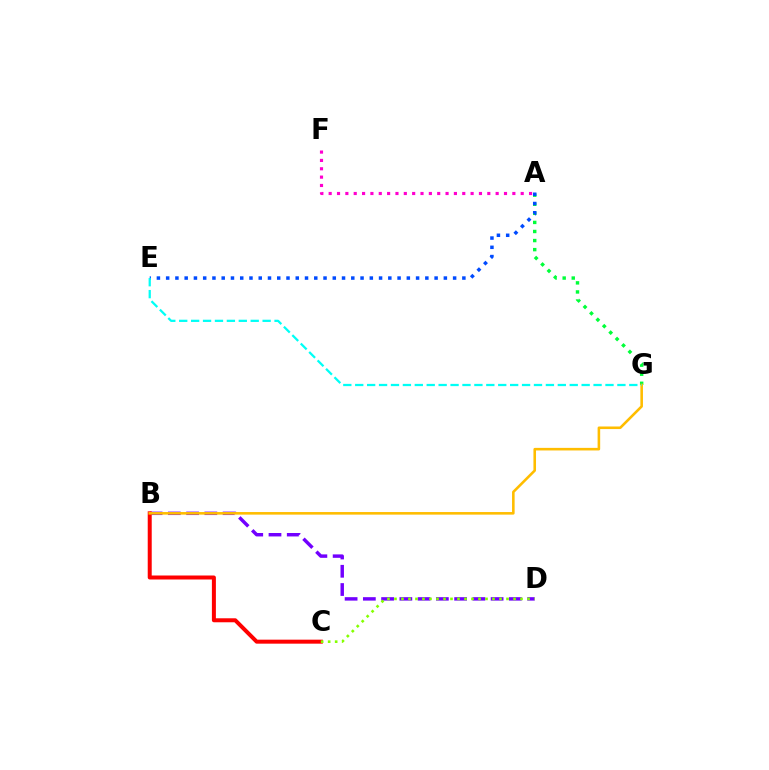{('B', 'D'): [{'color': '#7200ff', 'line_style': 'dashed', 'thickness': 2.48}], ('A', 'F'): [{'color': '#ff00cf', 'line_style': 'dotted', 'thickness': 2.27}], ('A', 'G'): [{'color': '#00ff39', 'line_style': 'dotted', 'thickness': 2.46}], ('B', 'C'): [{'color': '#ff0000', 'line_style': 'solid', 'thickness': 2.88}], ('C', 'D'): [{'color': '#84ff00', 'line_style': 'dotted', 'thickness': 1.9}], ('B', 'G'): [{'color': '#ffbd00', 'line_style': 'solid', 'thickness': 1.86}], ('A', 'E'): [{'color': '#004bff', 'line_style': 'dotted', 'thickness': 2.52}], ('E', 'G'): [{'color': '#00fff6', 'line_style': 'dashed', 'thickness': 1.62}]}